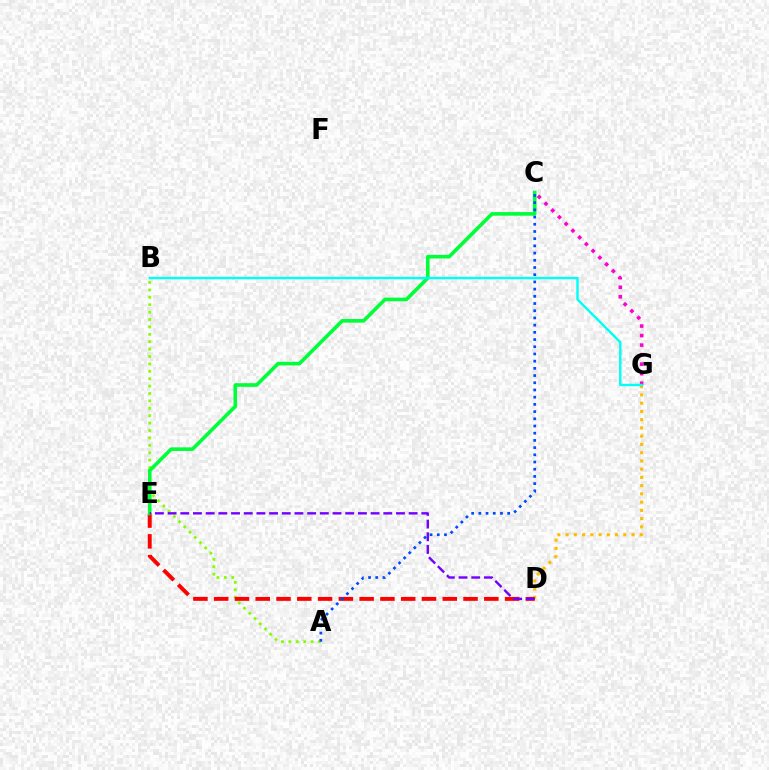{('D', 'G'): [{'color': '#ffbd00', 'line_style': 'dotted', 'thickness': 2.24}], ('A', 'B'): [{'color': '#84ff00', 'line_style': 'dotted', 'thickness': 2.01}], ('C', 'G'): [{'color': '#ff00cf', 'line_style': 'dotted', 'thickness': 2.59}], ('D', 'E'): [{'color': '#ff0000', 'line_style': 'dashed', 'thickness': 2.82}, {'color': '#7200ff', 'line_style': 'dashed', 'thickness': 1.72}], ('C', 'E'): [{'color': '#00ff39', 'line_style': 'solid', 'thickness': 2.61}], ('B', 'G'): [{'color': '#00fff6', 'line_style': 'solid', 'thickness': 1.74}], ('A', 'C'): [{'color': '#004bff', 'line_style': 'dotted', 'thickness': 1.96}]}